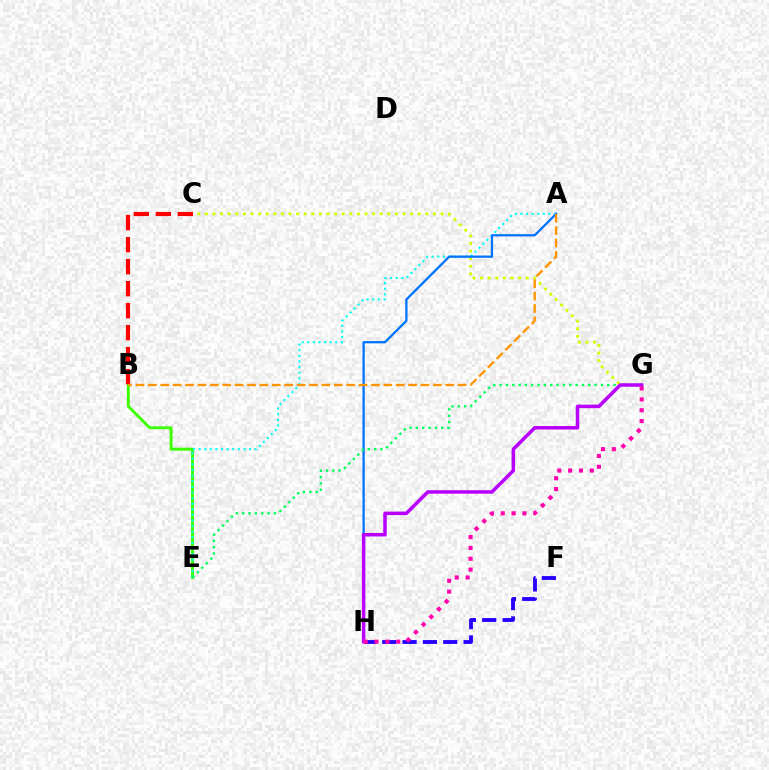{('B', 'E'): [{'color': '#3dff00', 'line_style': 'solid', 'thickness': 2.1}], ('A', 'E'): [{'color': '#00fff6', 'line_style': 'dotted', 'thickness': 1.52}], ('F', 'H'): [{'color': '#2500ff', 'line_style': 'dashed', 'thickness': 2.76}], ('C', 'G'): [{'color': '#d1ff00', 'line_style': 'dotted', 'thickness': 2.07}], ('A', 'H'): [{'color': '#0074ff', 'line_style': 'solid', 'thickness': 1.65}], ('E', 'G'): [{'color': '#00ff5c', 'line_style': 'dotted', 'thickness': 1.72}], ('G', 'H'): [{'color': '#b900ff', 'line_style': 'solid', 'thickness': 2.53}, {'color': '#ff00ac', 'line_style': 'dotted', 'thickness': 2.95}], ('B', 'C'): [{'color': '#ff0000', 'line_style': 'dashed', 'thickness': 2.99}], ('A', 'B'): [{'color': '#ff9400', 'line_style': 'dashed', 'thickness': 1.68}]}